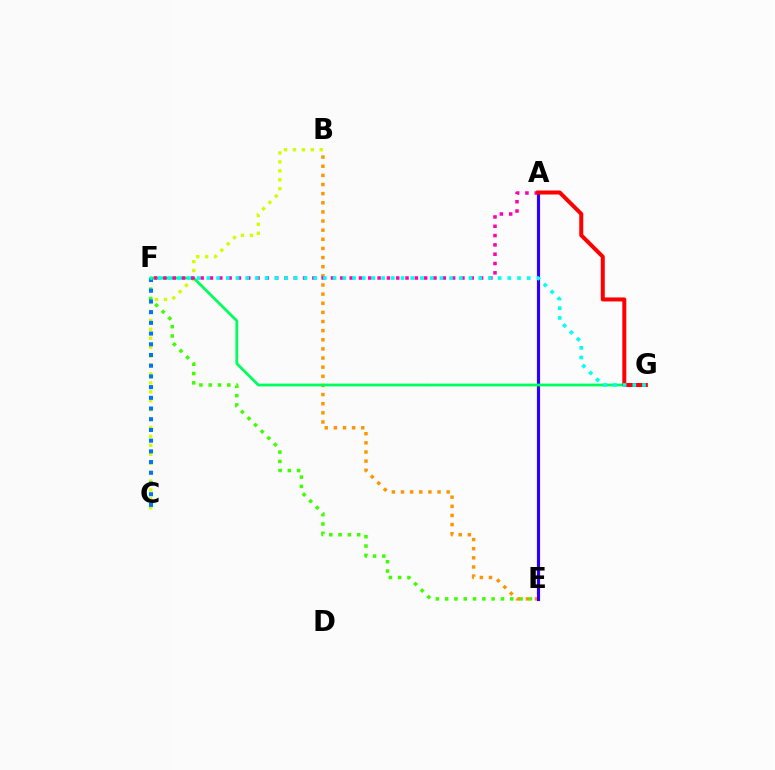{('B', 'C'): [{'color': '#d1ff00', 'line_style': 'dotted', 'thickness': 2.43}], ('E', 'F'): [{'color': '#3dff00', 'line_style': 'dotted', 'thickness': 2.53}], ('B', 'E'): [{'color': '#ff9400', 'line_style': 'dotted', 'thickness': 2.48}], ('C', 'F'): [{'color': '#0074ff', 'line_style': 'dotted', 'thickness': 2.91}], ('A', 'E'): [{'color': '#b900ff', 'line_style': 'solid', 'thickness': 2.29}, {'color': '#2500ff', 'line_style': 'solid', 'thickness': 2.08}], ('F', 'G'): [{'color': '#00ff5c', 'line_style': 'solid', 'thickness': 2.0}, {'color': '#00fff6', 'line_style': 'dotted', 'thickness': 2.64}], ('A', 'F'): [{'color': '#ff00ac', 'line_style': 'dotted', 'thickness': 2.53}], ('A', 'G'): [{'color': '#ff0000', 'line_style': 'solid', 'thickness': 2.88}]}